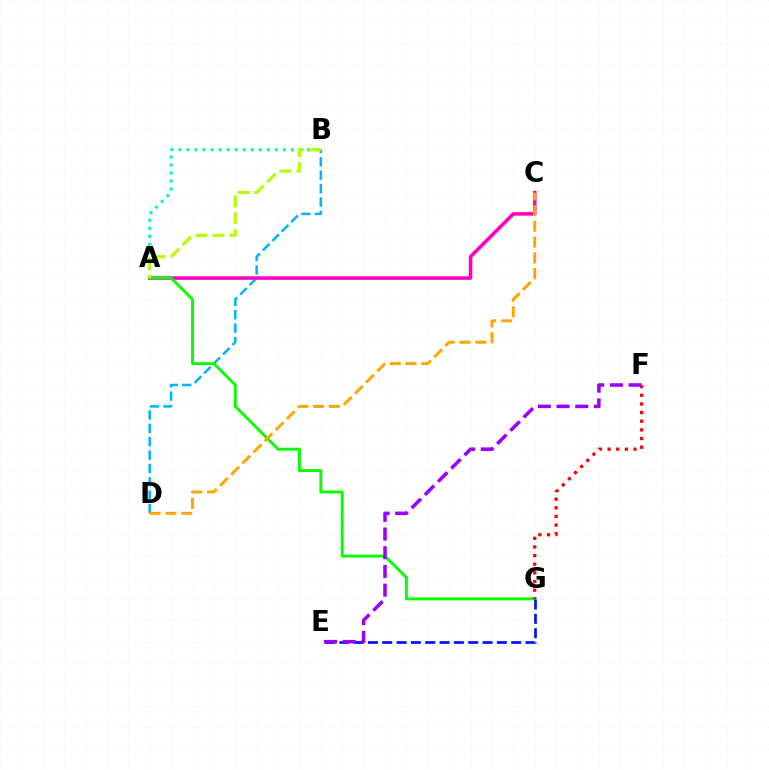{('B', 'D'): [{'color': '#00b5ff', 'line_style': 'dashed', 'thickness': 1.82}], ('A', 'B'): [{'color': '#00ff9d', 'line_style': 'dotted', 'thickness': 2.18}, {'color': '#b3ff00', 'line_style': 'dashed', 'thickness': 2.3}], ('A', 'C'): [{'color': '#ff00bd', 'line_style': 'solid', 'thickness': 2.56}], ('A', 'G'): [{'color': '#08ff00', 'line_style': 'solid', 'thickness': 2.1}], ('E', 'G'): [{'color': '#0010ff', 'line_style': 'dashed', 'thickness': 1.95}], ('F', 'G'): [{'color': '#ff0000', 'line_style': 'dotted', 'thickness': 2.35}], ('E', 'F'): [{'color': '#9b00ff', 'line_style': 'dashed', 'thickness': 2.54}], ('C', 'D'): [{'color': '#ffa500', 'line_style': 'dashed', 'thickness': 2.14}]}